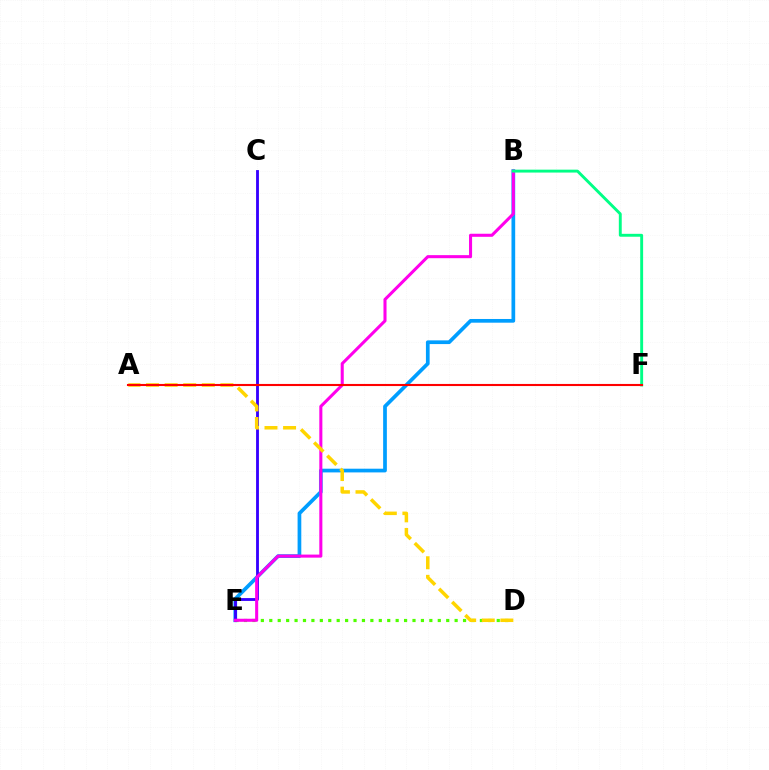{('B', 'E'): [{'color': '#009eff', 'line_style': 'solid', 'thickness': 2.67}, {'color': '#ff00ed', 'line_style': 'solid', 'thickness': 2.2}], ('D', 'E'): [{'color': '#4fff00', 'line_style': 'dotted', 'thickness': 2.29}], ('C', 'E'): [{'color': '#3700ff', 'line_style': 'solid', 'thickness': 2.04}], ('A', 'D'): [{'color': '#ffd500', 'line_style': 'dashed', 'thickness': 2.53}], ('B', 'F'): [{'color': '#00ff86', 'line_style': 'solid', 'thickness': 2.09}], ('A', 'F'): [{'color': '#ff0000', 'line_style': 'solid', 'thickness': 1.52}]}